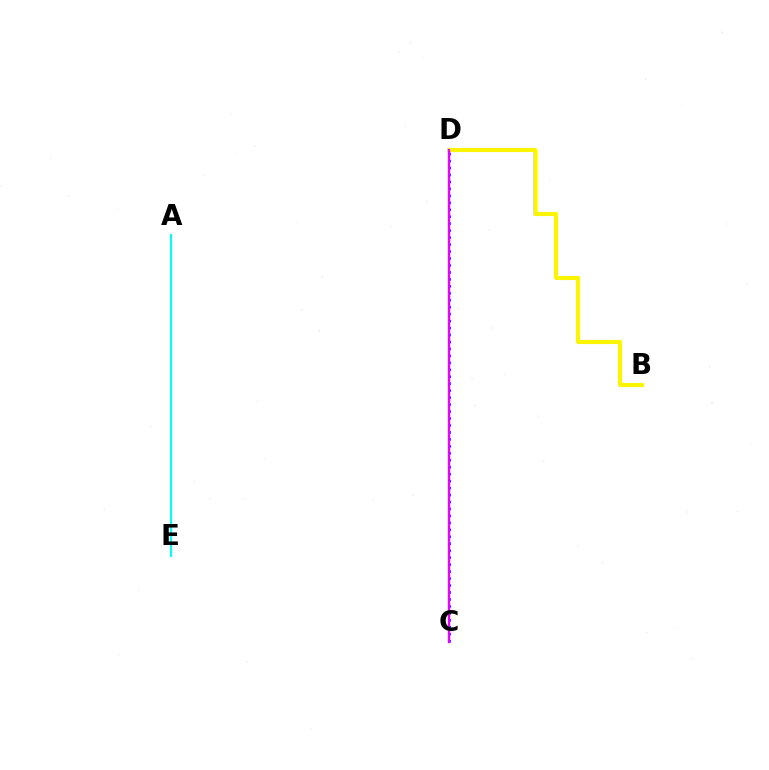{('C', 'D'): [{'color': '#ff0000', 'line_style': 'solid', 'thickness': 1.6}, {'color': '#0010ff', 'line_style': 'dotted', 'thickness': 1.89}, {'color': '#08ff00', 'line_style': 'dashed', 'thickness': 1.57}, {'color': '#ee00ff', 'line_style': 'solid', 'thickness': 1.54}], ('B', 'D'): [{'color': '#fcf500', 'line_style': 'solid', 'thickness': 2.96}], ('A', 'E'): [{'color': '#00fff6', 'line_style': 'solid', 'thickness': 1.53}]}